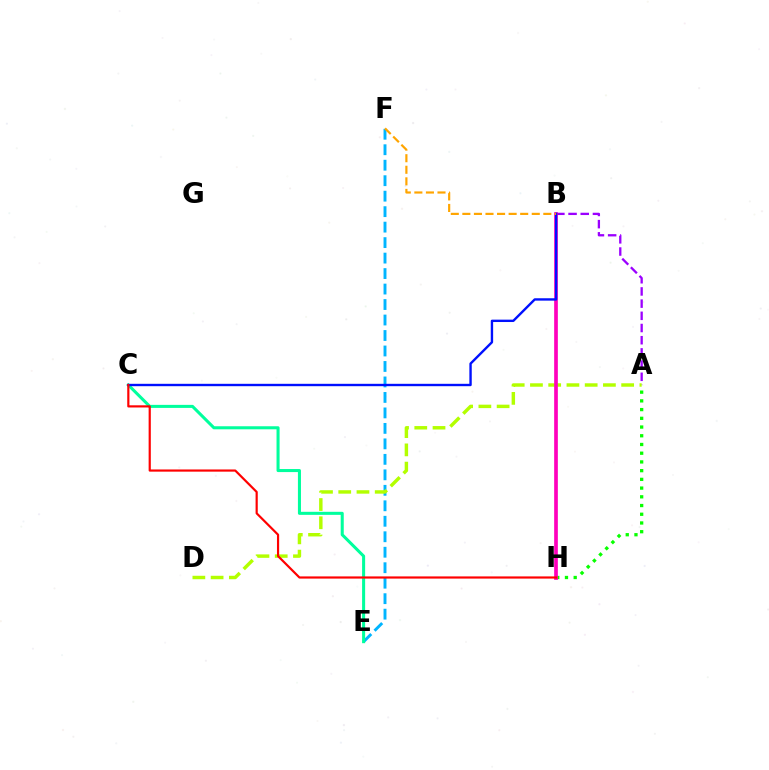{('E', 'F'): [{'color': '#00b5ff', 'line_style': 'dashed', 'thickness': 2.1}], ('A', 'B'): [{'color': '#9b00ff', 'line_style': 'dashed', 'thickness': 1.66}], ('A', 'H'): [{'color': '#08ff00', 'line_style': 'dotted', 'thickness': 2.37}], ('A', 'D'): [{'color': '#b3ff00', 'line_style': 'dashed', 'thickness': 2.48}], ('C', 'E'): [{'color': '#00ff9d', 'line_style': 'solid', 'thickness': 2.19}], ('B', 'H'): [{'color': '#ff00bd', 'line_style': 'solid', 'thickness': 2.65}], ('B', 'C'): [{'color': '#0010ff', 'line_style': 'solid', 'thickness': 1.71}], ('C', 'H'): [{'color': '#ff0000', 'line_style': 'solid', 'thickness': 1.57}], ('B', 'F'): [{'color': '#ffa500', 'line_style': 'dashed', 'thickness': 1.57}]}